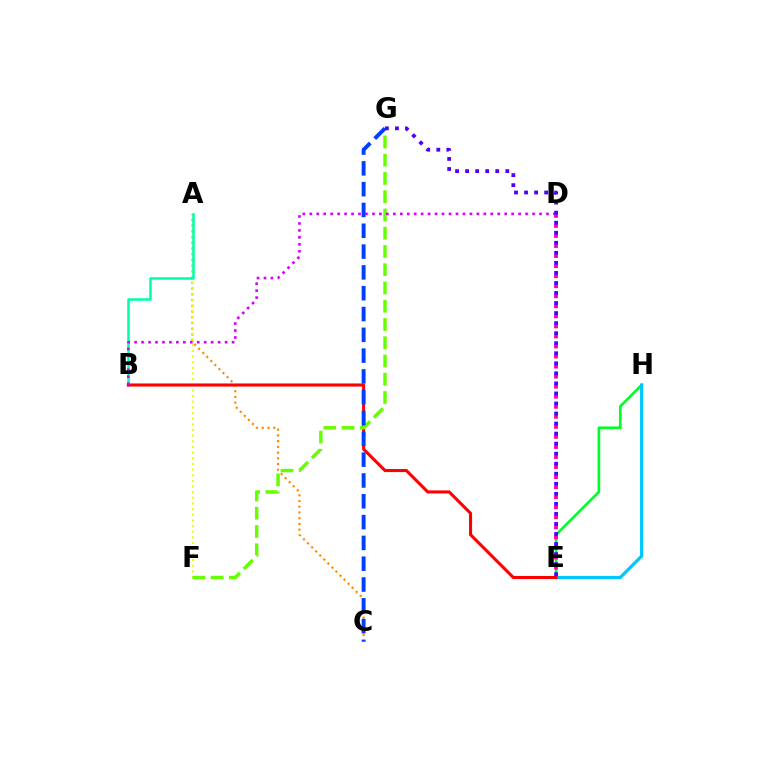{('E', 'H'): [{'color': '#00ff27', 'line_style': 'solid', 'thickness': 1.93}, {'color': '#00c7ff', 'line_style': 'solid', 'thickness': 2.32}], ('A', 'C'): [{'color': '#ff8800', 'line_style': 'dotted', 'thickness': 1.56}], ('D', 'E'): [{'color': '#ff00a0', 'line_style': 'dotted', 'thickness': 2.73}], ('A', 'F'): [{'color': '#eeff00', 'line_style': 'dotted', 'thickness': 1.54}], ('A', 'B'): [{'color': '#00ffaf', 'line_style': 'solid', 'thickness': 1.85}], ('B', 'E'): [{'color': '#ff0000', 'line_style': 'solid', 'thickness': 2.21}], ('F', 'G'): [{'color': '#66ff00', 'line_style': 'dashed', 'thickness': 2.48}], ('B', 'D'): [{'color': '#d600ff', 'line_style': 'dotted', 'thickness': 1.89}], ('C', 'G'): [{'color': '#003fff', 'line_style': 'dashed', 'thickness': 2.83}], ('E', 'G'): [{'color': '#4f00ff', 'line_style': 'dotted', 'thickness': 2.73}]}